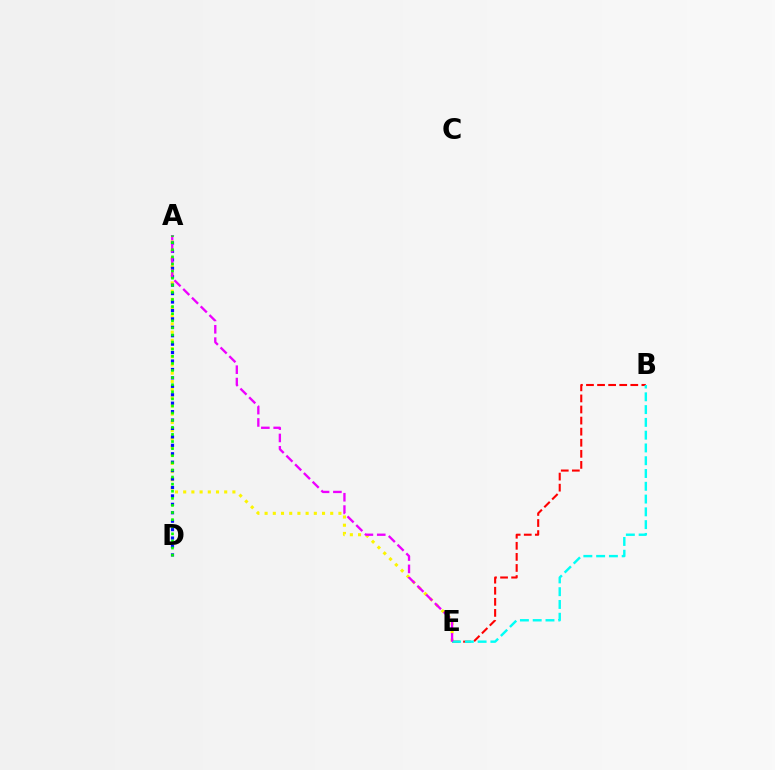{('A', 'E'): [{'color': '#fcf500', 'line_style': 'dotted', 'thickness': 2.23}, {'color': '#ee00ff', 'line_style': 'dashed', 'thickness': 1.68}], ('B', 'E'): [{'color': '#ff0000', 'line_style': 'dashed', 'thickness': 1.5}, {'color': '#00fff6', 'line_style': 'dashed', 'thickness': 1.74}], ('A', 'D'): [{'color': '#0010ff', 'line_style': 'dotted', 'thickness': 2.29}, {'color': '#08ff00', 'line_style': 'dotted', 'thickness': 1.93}]}